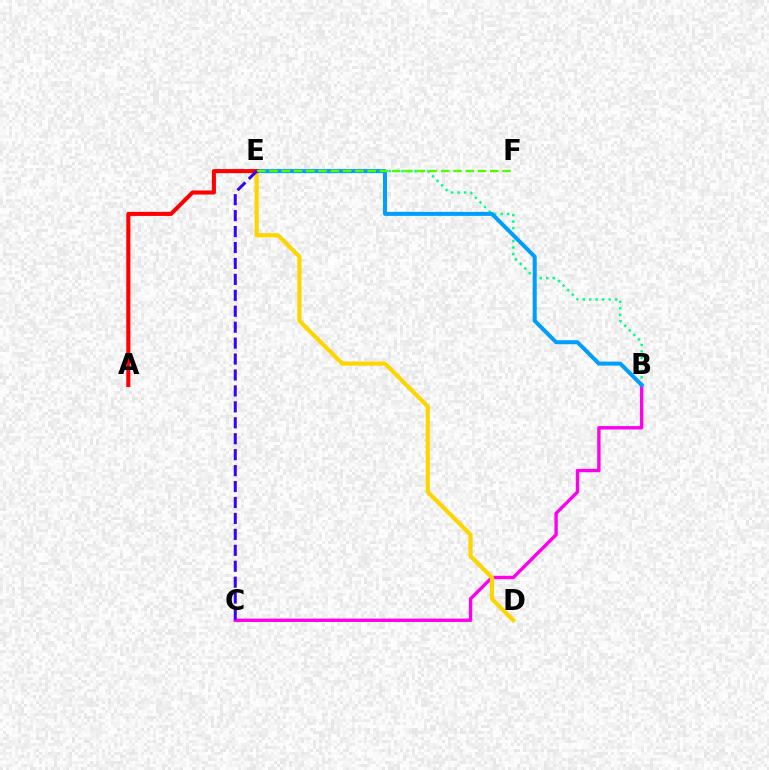{('B', 'C'): [{'color': '#ff00ed', 'line_style': 'solid', 'thickness': 2.43}], ('D', 'E'): [{'color': '#ffd500', 'line_style': 'solid', 'thickness': 2.98}], ('B', 'E'): [{'color': '#00ff86', 'line_style': 'dotted', 'thickness': 1.76}, {'color': '#009eff', 'line_style': 'solid', 'thickness': 2.88}], ('A', 'E'): [{'color': '#ff0000', 'line_style': 'solid', 'thickness': 2.94}], ('E', 'F'): [{'color': '#4fff00', 'line_style': 'dashed', 'thickness': 1.67}], ('C', 'E'): [{'color': '#3700ff', 'line_style': 'dashed', 'thickness': 2.17}]}